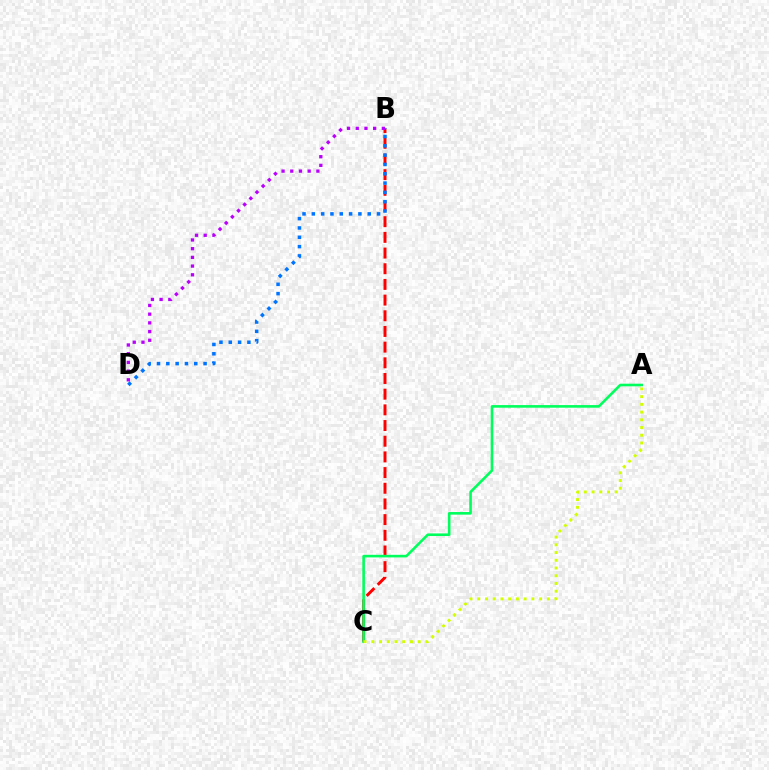{('B', 'C'): [{'color': '#ff0000', 'line_style': 'dashed', 'thickness': 2.13}], ('B', 'D'): [{'color': '#0074ff', 'line_style': 'dotted', 'thickness': 2.53}, {'color': '#b900ff', 'line_style': 'dotted', 'thickness': 2.36}], ('A', 'C'): [{'color': '#00ff5c', 'line_style': 'solid', 'thickness': 1.88}, {'color': '#d1ff00', 'line_style': 'dotted', 'thickness': 2.1}]}